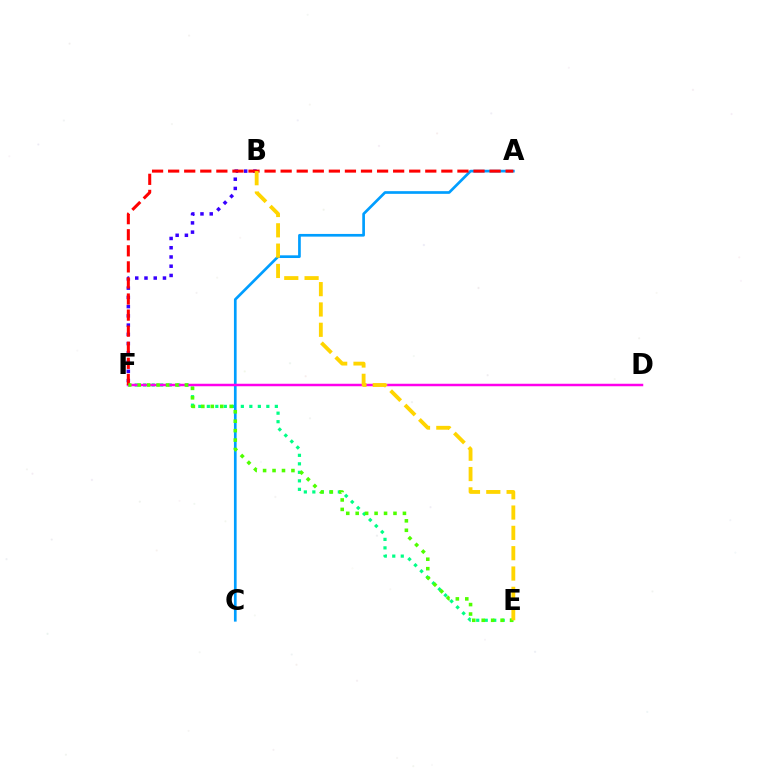{('E', 'F'): [{'color': '#00ff86', 'line_style': 'dotted', 'thickness': 2.31}, {'color': '#4fff00', 'line_style': 'dotted', 'thickness': 2.57}], ('A', 'C'): [{'color': '#009eff', 'line_style': 'solid', 'thickness': 1.94}], ('B', 'F'): [{'color': '#3700ff', 'line_style': 'dotted', 'thickness': 2.51}], ('D', 'F'): [{'color': '#ff00ed', 'line_style': 'solid', 'thickness': 1.79}], ('A', 'F'): [{'color': '#ff0000', 'line_style': 'dashed', 'thickness': 2.18}], ('B', 'E'): [{'color': '#ffd500', 'line_style': 'dashed', 'thickness': 2.76}]}